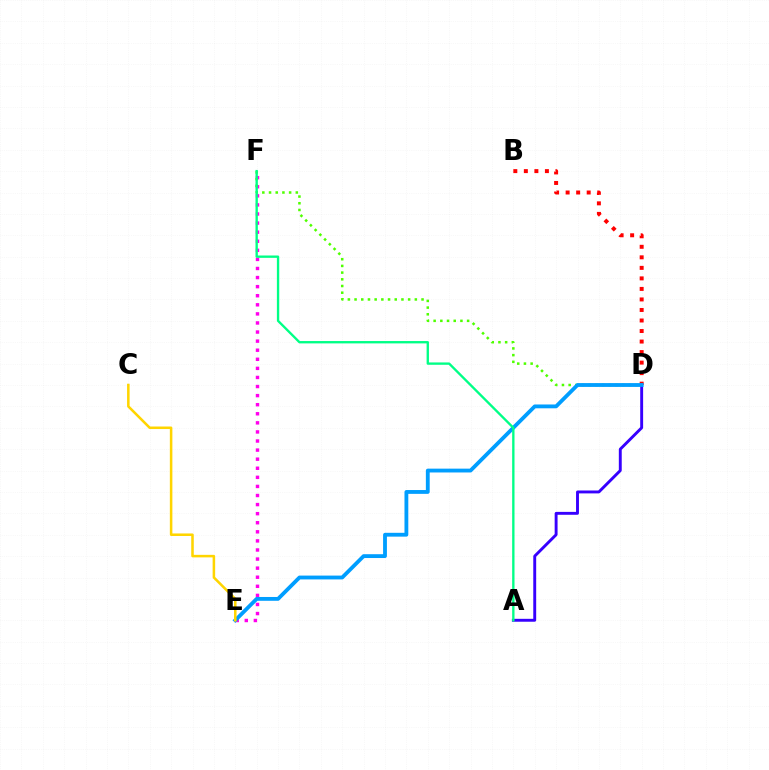{('B', 'D'): [{'color': '#ff0000', 'line_style': 'dotted', 'thickness': 2.86}], ('A', 'D'): [{'color': '#3700ff', 'line_style': 'solid', 'thickness': 2.09}], ('E', 'F'): [{'color': '#ff00ed', 'line_style': 'dotted', 'thickness': 2.47}], ('D', 'F'): [{'color': '#4fff00', 'line_style': 'dotted', 'thickness': 1.82}], ('D', 'E'): [{'color': '#009eff', 'line_style': 'solid', 'thickness': 2.76}], ('A', 'F'): [{'color': '#00ff86', 'line_style': 'solid', 'thickness': 1.69}], ('C', 'E'): [{'color': '#ffd500', 'line_style': 'solid', 'thickness': 1.83}]}